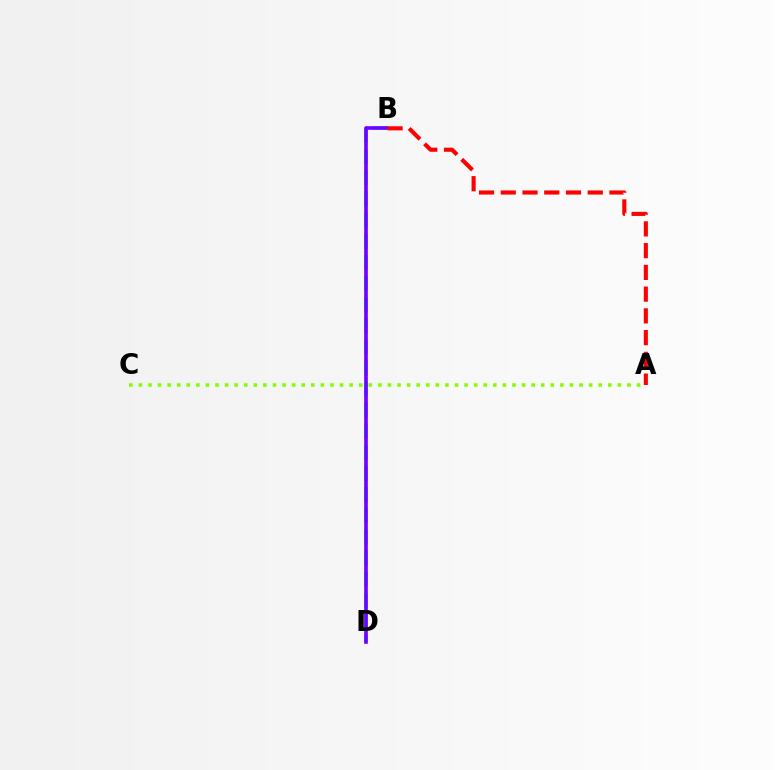{('A', 'C'): [{'color': '#84ff00', 'line_style': 'dotted', 'thickness': 2.6}], ('B', 'D'): [{'color': '#00fff6', 'line_style': 'dashed', 'thickness': 2.87}, {'color': '#7200ff', 'line_style': 'solid', 'thickness': 2.62}], ('A', 'B'): [{'color': '#ff0000', 'line_style': 'dashed', 'thickness': 2.95}]}